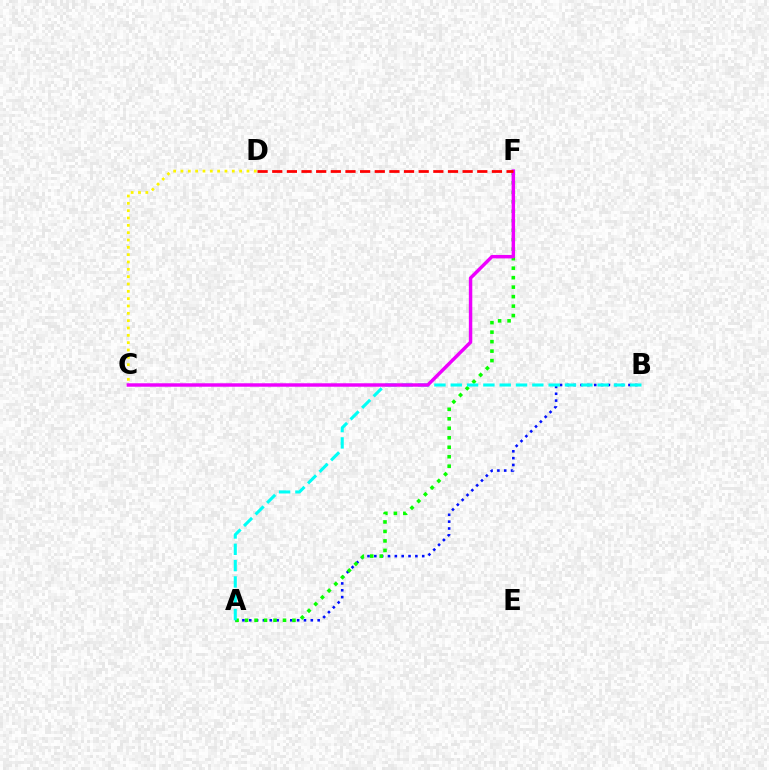{('A', 'B'): [{'color': '#0010ff', 'line_style': 'dotted', 'thickness': 1.86}, {'color': '#00fff6', 'line_style': 'dashed', 'thickness': 2.22}], ('A', 'F'): [{'color': '#08ff00', 'line_style': 'dotted', 'thickness': 2.58}], ('C', 'F'): [{'color': '#ee00ff', 'line_style': 'solid', 'thickness': 2.48}], ('D', 'F'): [{'color': '#ff0000', 'line_style': 'dashed', 'thickness': 1.99}], ('C', 'D'): [{'color': '#fcf500', 'line_style': 'dotted', 'thickness': 1.99}]}